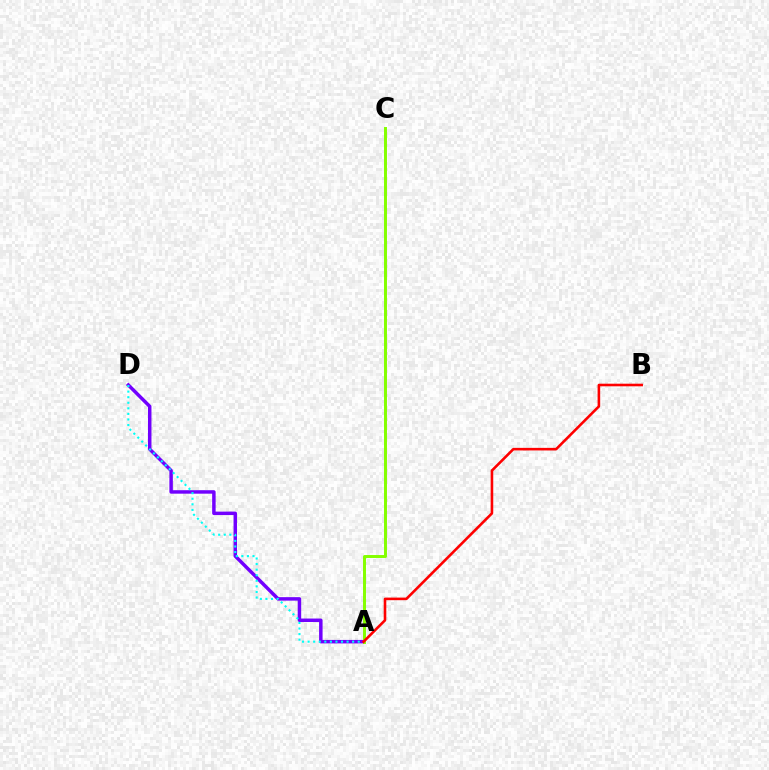{('A', 'D'): [{'color': '#7200ff', 'line_style': 'solid', 'thickness': 2.5}, {'color': '#00fff6', 'line_style': 'dotted', 'thickness': 1.51}], ('A', 'C'): [{'color': '#84ff00', 'line_style': 'solid', 'thickness': 2.13}], ('A', 'B'): [{'color': '#ff0000', 'line_style': 'solid', 'thickness': 1.87}]}